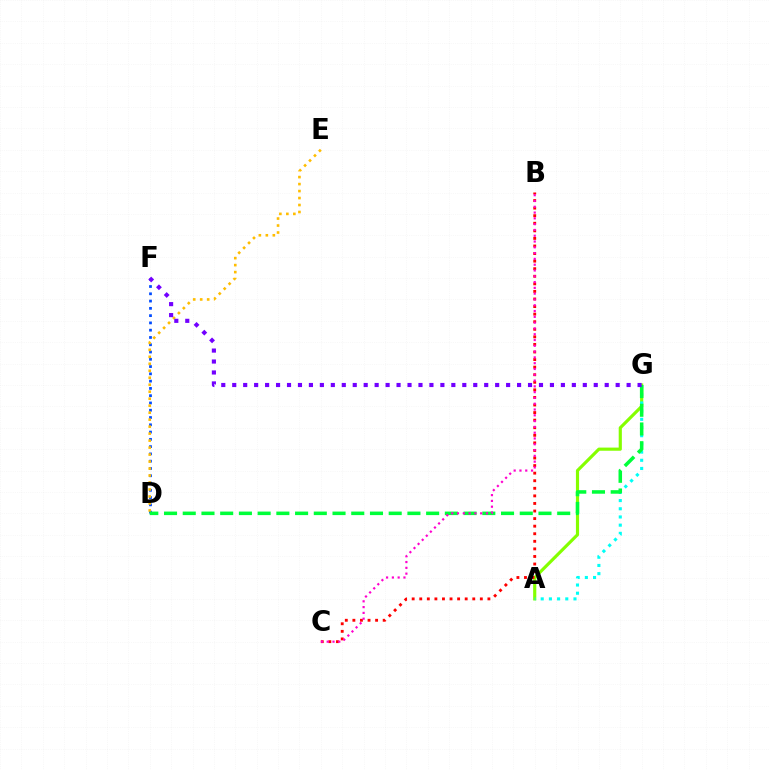{('A', 'G'): [{'color': '#84ff00', 'line_style': 'solid', 'thickness': 2.27}, {'color': '#00fff6', 'line_style': 'dotted', 'thickness': 2.23}], ('D', 'F'): [{'color': '#004bff', 'line_style': 'dotted', 'thickness': 1.98}], ('D', 'E'): [{'color': '#ffbd00', 'line_style': 'dotted', 'thickness': 1.9}], ('B', 'C'): [{'color': '#ff0000', 'line_style': 'dotted', 'thickness': 2.06}, {'color': '#ff00cf', 'line_style': 'dotted', 'thickness': 1.57}], ('D', 'G'): [{'color': '#00ff39', 'line_style': 'dashed', 'thickness': 2.54}], ('F', 'G'): [{'color': '#7200ff', 'line_style': 'dotted', 'thickness': 2.98}]}